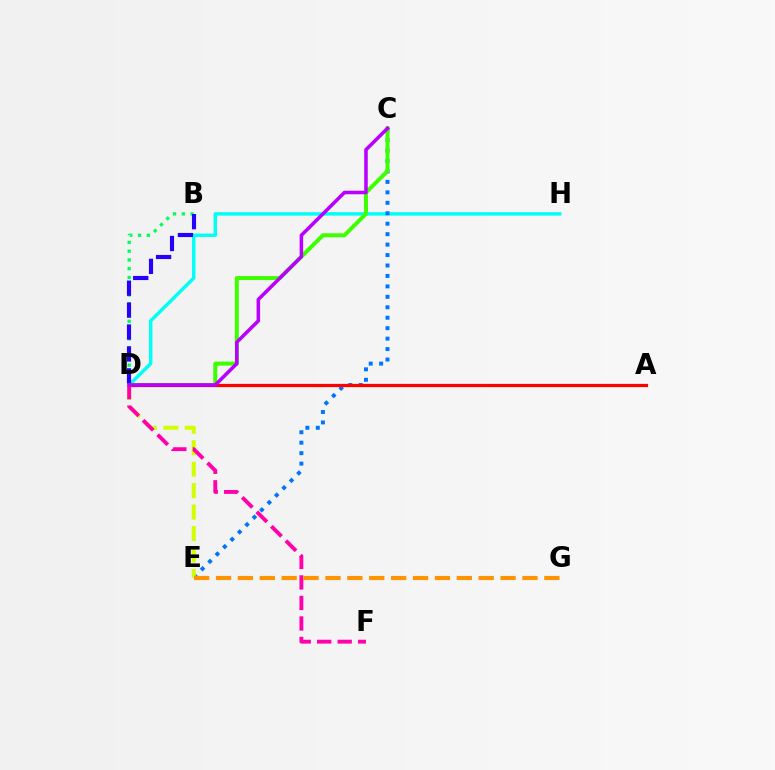{('D', 'H'): [{'color': '#00fff6', 'line_style': 'solid', 'thickness': 2.48}], ('C', 'E'): [{'color': '#0074ff', 'line_style': 'dotted', 'thickness': 2.84}], ('B', 'D'): [{'color': '#00ff5c', 'line_style': 'dotted', 'thickness': 2.38}, {'color': '#2500ff', 'line_style': 'dashed', 'thickness': 2.98}], ('C', 'D'): [{'color': '#3dff00', 'line_style': 'solid', 'thickness': 2.87}, {'color': '#b900ff', 'line_style': 'solid', 'thickness': 2.55}], ('A', 'D'): [{'color': '#ff0000', 'line_style': 'solid', 'thickness': 2.33}], ('D', 'E'): [{'color': '#d1ff00', 'line_style': 'dashed', 'thickness': 2.91}], ('D', 'F'): [{'color': '#ff00ac', 'line_style': 'dashed', 'thickness': 2.79}], ('E', 'G'): [{'color': '#ff9400', 'line_style': 'dashed', 'thickness': 2.97}]}